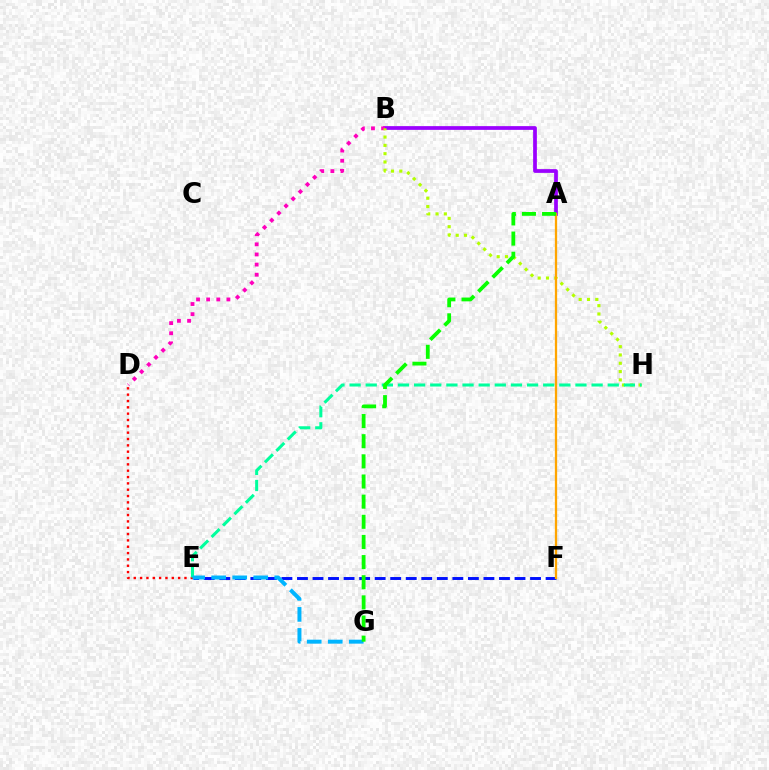{('A', 'B'): [{'color': '#9b00ff', 'line_style': 'solid', 'thickness': 2.69}], ('D', 'E'): [{'color': '#ff0000', 'line_style': 'dotted', 'thickness': 1.72}], ('E', 'F'): [{'color': '#0010ff', 'line_style': 'dashed', 'thickness': 2.11}], ('B', 'D'): [{'color': '#ff00bd', 'line_style': 'dotted', 'thickness': 2.75}], ('B', 'H'): [{'color': '#b3ff00', 'line_style': 'dotted', 'thickness': 2.26}], ('E', 'H'): [{'color': '#00ff9d', 'line_style': 'dashed', 'thickness': 2.19}], ('E', 'G'): [{'color': '#00b5ff', 'line_style': 'dashed', 'thickness': 2.86}], ('A', 'F'): [{'color': '#ffa500', 'line_style': 'solid', 'thickness': 1.65}], ('A', 'G'): [{'color': '#08ff00', 'line_style': 'dashed', 'thickness': 2.74}]}